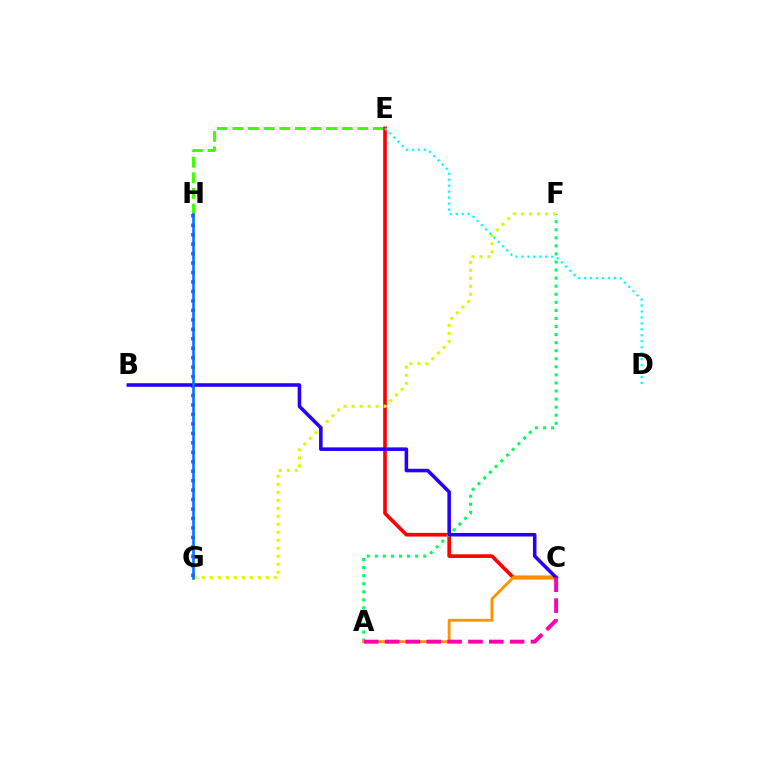{('E', 'H'): [{'color': '#3dff00', 'line_style': 'dashed', 'thickness': 2.12}], ('G', 'H'): [{'color': '#b900ff', 'line_style': 'dotted', 'thickness': 2.57}, {'color': '#0074ff', 'line_style': 'solid', 'thickness': 1.89}], ('C', 'E'): [{'color': '#ff0000', 'line_style': 'solid', 'thickness': 2.62}], ('A', 'F'): [{'color': '#00ff5c', 'line_style': 'dotted', 'thickness': 2.19}], ('D', 'E'): [{'color': '#00fff6', 'line_style': 'dotted', 'thickness': 1.62}], ('F', 'G'): [{'color': '#d1ff00', 'line_style': 'dotted', 'thickness': 2.17}], ('A', 'C'): [{'color': '#ff9400', 'line_style': 'solid', 'thickness': 2.06}, {'color': '#ff00ac', 'line_style': 'dashed', 'thickness': 2.83}], ('B', 'C'): [{'color': '#2500ff', 'line_style': 'solid', 'thickness': 2.56}]}